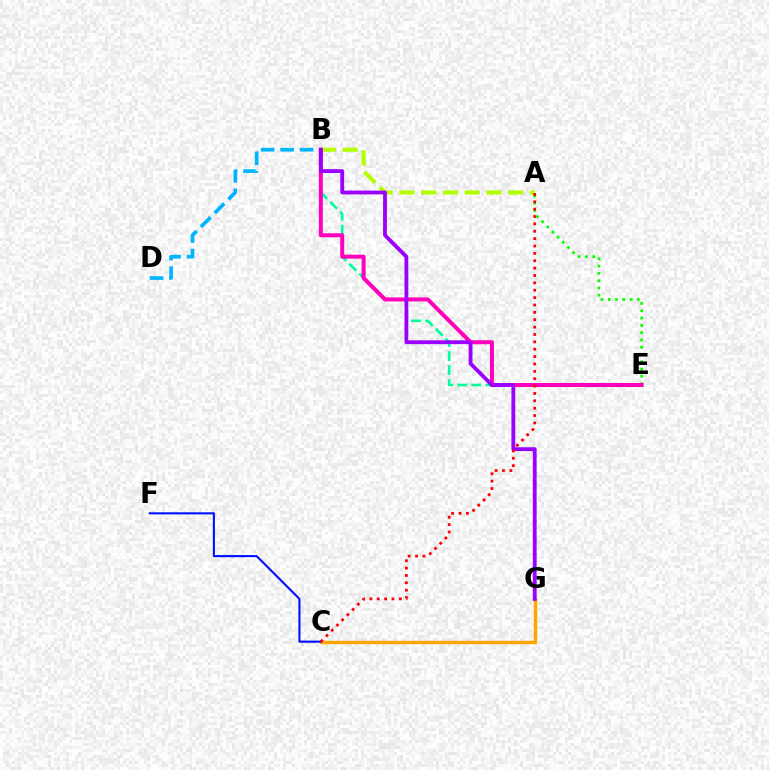{('A', 'E'): [{'color': '#08ff00', 'line_style': 'dotted', 'thickness': 1.98}], ('B', 'E'): [{'color': '#00ff9d', 'line_style': 'dashed', 'thickness': 1.9}, {'color': '#ff00bd', 'line_style': 'solid', 'thickness': 2.88}], ('A', 'B'): [{'color': '#b3ff00', 'line_style': 'dashed', 'thickness': 2.95}], ('B', 'D'): [{'color': '#00b5ff', 'line_style': 'dashed', 'thickness': 2.65}], ('C', 'G'): [{'color': '#ffa500', 'line_style': 'solid', 'thickness': 2.46}], ('B', 'G'): [{'color': '#9b00ff', 'line_style': 'solid', 'thickness': 2.76}], ('C', 'F'): [{'color': '#0010ff', 'line_style': 'solid', 'thickness': 1.5}], ('A', 'C'): [{'color': '#ff0000', 'line_style': 'dotted', 'thickness': 2.0}]}